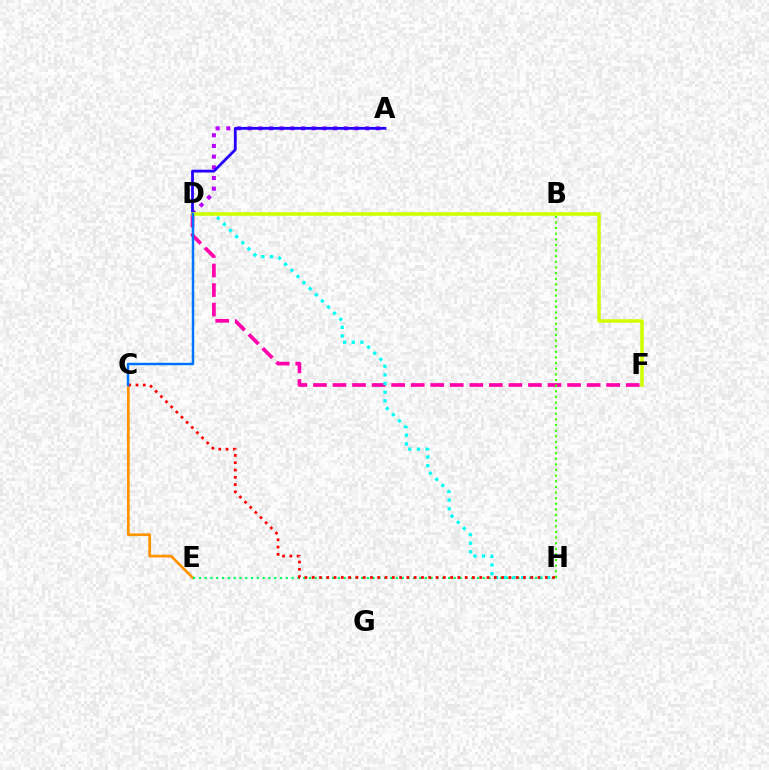{('C', 'E'): [{'color': '#ff9400', 'line_style': 'solid', 'thickness': 1.96}], ('A', 'D'): [{'color': '#b900ff', 'line_style': 'dotted', 'thickness': 2.9}, {'color': '#2500ff', 'line_style': 'solid', 'thickness': 2.01}], ('D', 'F'): [{'color': '#ff00ac', 'line_style': 'dashed', 'thickness': 2.66}, {'color': '#d1ff00', 'line_style': 'solid', 'thickness': 2.54}], ('E', 'H'): [{'color': '#00ff5c', 'line_style': 'dotted', 'thickness': 1.57}], ('D', 'H'): [{'color': '#00fff6', 'line_style': 'dotted', 'thickness': 2.35}], ('C', 'H'): [{'color': '#ff0000', 'line_style': 'dotted', 'thickness': 1.98}], ('B', 'H'): [{'color': '#3dff00', 'line_style': 'dotted', 'thickness': 1.53}], ('C', 'D'): [{'color': '#0074ff', 'line_style': 'solid', 'thickness': 1.79}]}